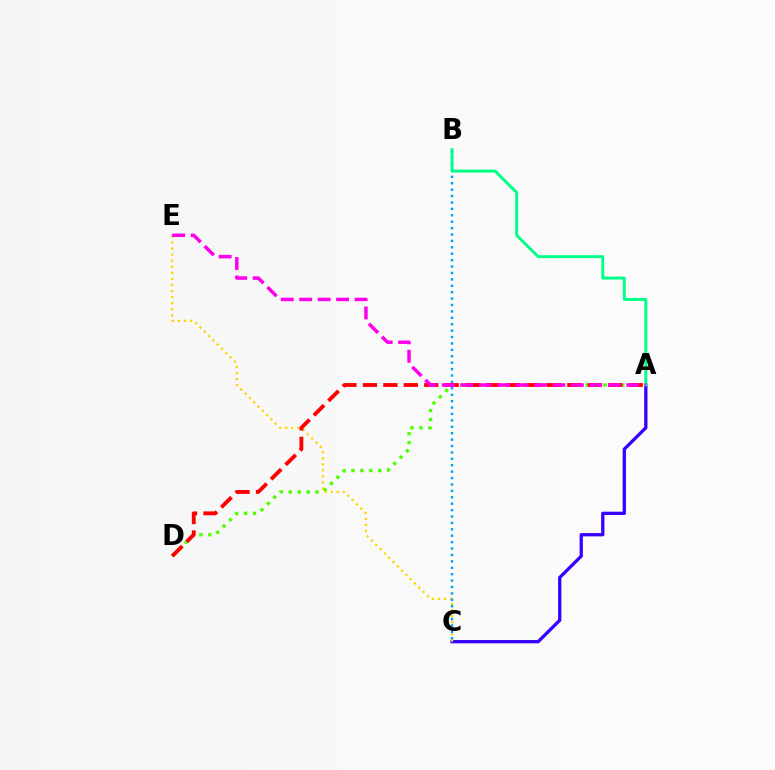{('A', 'D'): [{'color': '#4fff00', 'line_style': 'dotted', 'thickness': 2.43}, {'color': '#ff0000', 'line_style': 'dashed', 'thickness': 2.78}], ('A', 'C'): [{'color': '#3700ff', 'line_style': 'solid', 'thickness': 2.36}], ('C', 'E'): [{'color': '#ffd500', 'line_style': 'dotted', 'thickness': 1.65}], ('B', 'C'): [{'color': '#009eff', 'line_style': 'dotted', 'thickness': 1.74}], ('A', 'B'): [{'color': '#00ff86', 'line_style': 'solid', 'thickness': 2.11}], ('A', 'E'): [{'color': '#ff00ed', 'line_style': 'dashed', 'thickness': 2.51}]}